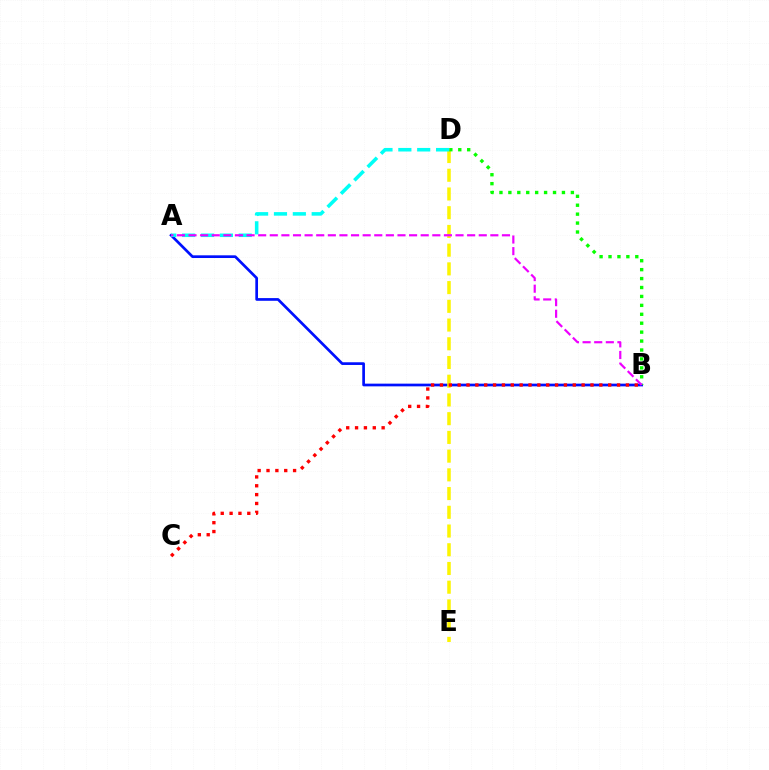{('A', 'B'): [{'color': '#0010ff', 'line_style': 'solid', 'thickness': 1.94}, {'color': '#ee00ff', 'line_style': 'dashed', 'thickness': 1.58}], ('D', 'E'): [{'color': '#fcf500', 'line_style': 'dashed', 'thickness': 2.54}], ('B', 'C'): [{'color': '#ff0000', 'line_style': 'dotted', 'thickness': 2.41}], ('B', 'D'): [{'color': '#08ff00', 'line_style': 'dotted', 'thickness': 2.43}], ('A', 'D'): [{'color': '#00fff6', 'line_style': 'dashed', 'thickness': 2.56}]}